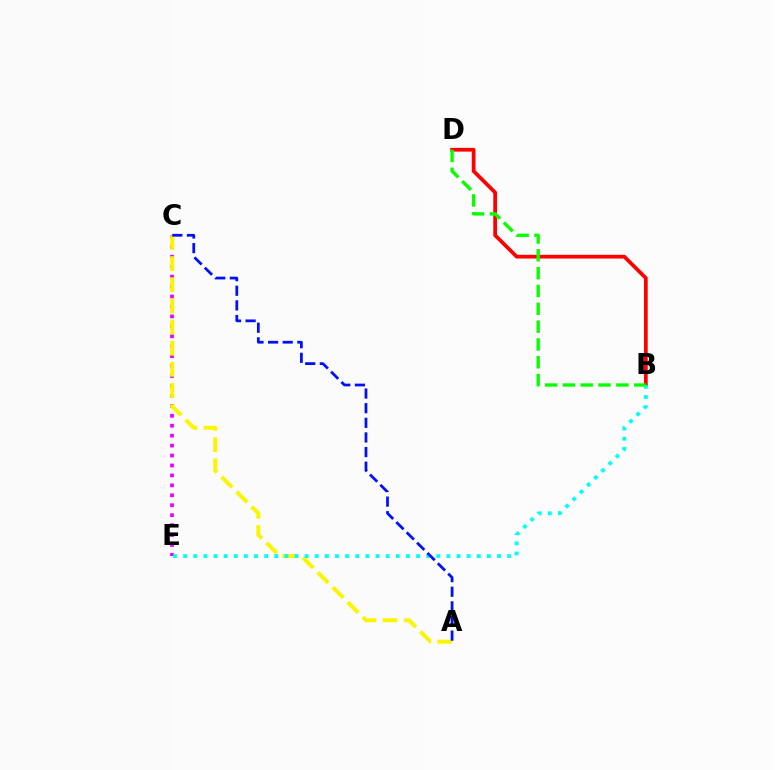{('B', 'D'): [{'color': '#ff0000', 'line_style': 'solid', 'thickness': 2.69}, {'color': '#08ff00', 'line_style': 'dashed', 'thickness': 2.42}], ('C', 'E'): [{'color': '#ee00ff', 'line_style': 'dotted', 'thickness': 2.7}], ('A', 'C'): [{'color': '#fcf500', 'line_style': 'dashed', 'thickness': 2.87}, {'color': '#0010ff', 'line_style': 'dashed', 'thickness': 1.99}], ('B', 'E'): [{'color': '#00fff6', 'line_style': 'dotted', 'thickness': 2.75}]}